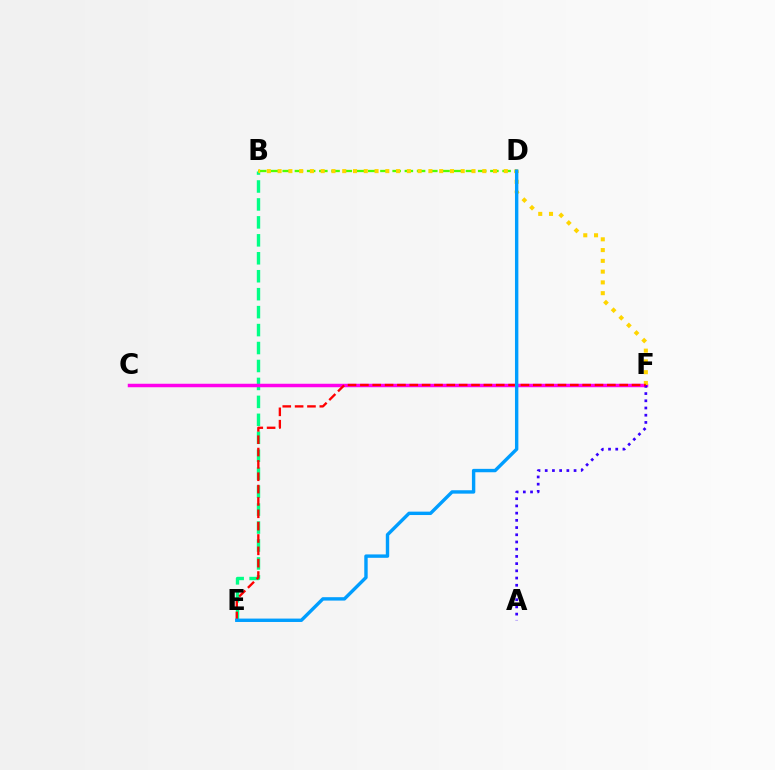{('B', 'E'): [{'color': '#00ff86', 'line_style': 'dashed', 'thickness': 2.44}], ('C', 'F'): [{'color': '#ff00ed', 'line_style': 'solid', 'thickness': 2.51}], ('A', 'F'): [{'color': '#3700ff', 'line_style': 'dotted', 'thickness': 1.96}], ('B', 'D'): [{'color': '#4fff00', 'line_style': 'dashed', 'thickness': 1.66}], ('B', 'F'): [{'color': '#ffd500', 'line_style': 'dotted', 'thickness': 2.93}], ('E', 'F'): [{'color': '#ff0000', 'line_style': 'dashed', 'thickness': 1.68}], ('D', 'E'): [{'color': '#009eff', 'line_style': 'solid', 'thickness': 2.45}]}